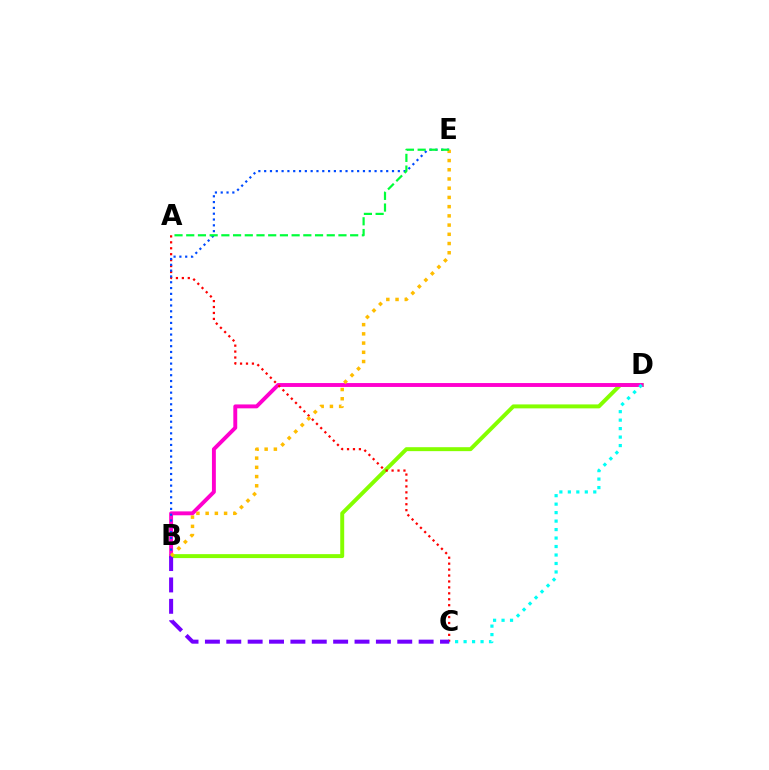{('B', 'D'): [{'color': '#84ff00', 'line_style': 'solid', 'thickness': 2.84}, {'color': '#ff00cf', 'line_style': 'solid', 'thickness': 2.81}], ('C', 'D'): [{'color': '#00fff6', 'line_style': 'dotted', 'thickness': 2.3}], ('A', 'C'): [{'color': '#ff0000', 'line_style': 'dotted', 'thickness': 1.61}], ('B', 'C'): [{'color': '#7200ff', 'line_style': 'dashed', 'thickness': 2.9}], ('B', 'E'): [{'color': '#004bff', 'line_style': 'dotted', 'thickness': 1.58}, {'color': '#ffbd00', 'line_style': 'dotted', 'thickness': 2.51}], ('A', 'E'): [{'color': '#00ff39', 'line_style': 'dashed', 'thickness': 1.59}]}